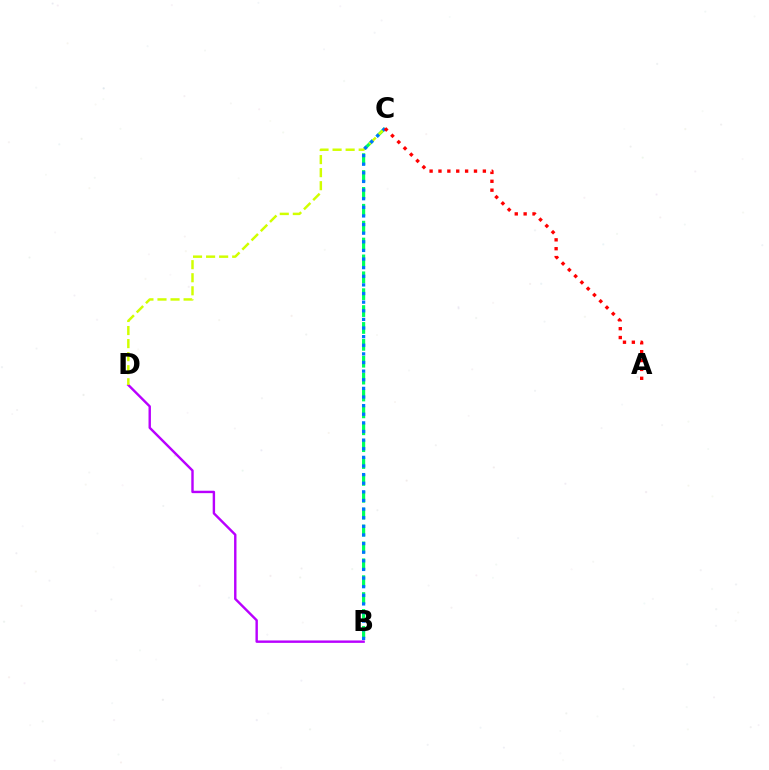{('B', 'C'): [{'color': '#00ff5c', 'line_style': 'dashed', 'thickness': 2.29}, {'color': '#0074ff', 'line_style': 'dotted', 'thickness': 2.34}], ('B', 'D'): [{'color': '#b900ff', 'line_style': 'solid', 'thickness': 1.74}], ('C', 'D'): [{'color': '#d1ff00', 'line_style': 'dashed', 'thickness': 1.77}], ('A', 'C'): [{'color': '#ff0000', 'line_style': 'dotted', 'thickness': 2.41}]}